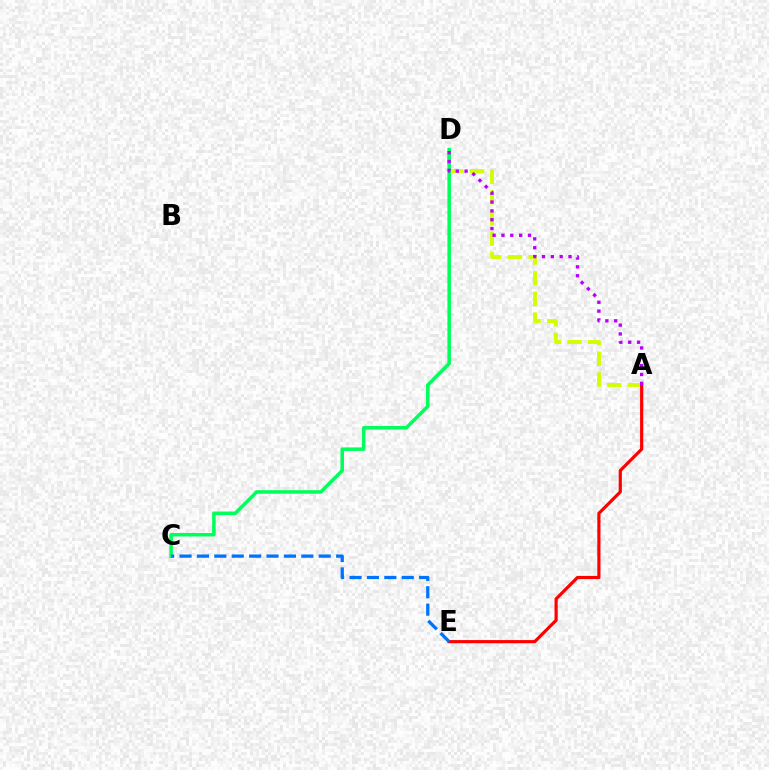{('A', 'D'): [{'color': '#d1ff00', 'line_style': 'dashed', 'thickness': 2.81}, {'color': '#b900ff', 'line_style': 'dotted', 'thickness': 2.4}], ('C', 'D'): [{'color': '#00ff5c', 'line_style': 'solid', 'thickness': 2.54}], ('A', 'E'): [{'color': '#ff0000', 'line_style': 'solid', 'thickness': 2.29}], ('C', 'E'): [{'color': '#0074ff', 'line_style': 'dashed', 'thickness': 2.36}]}